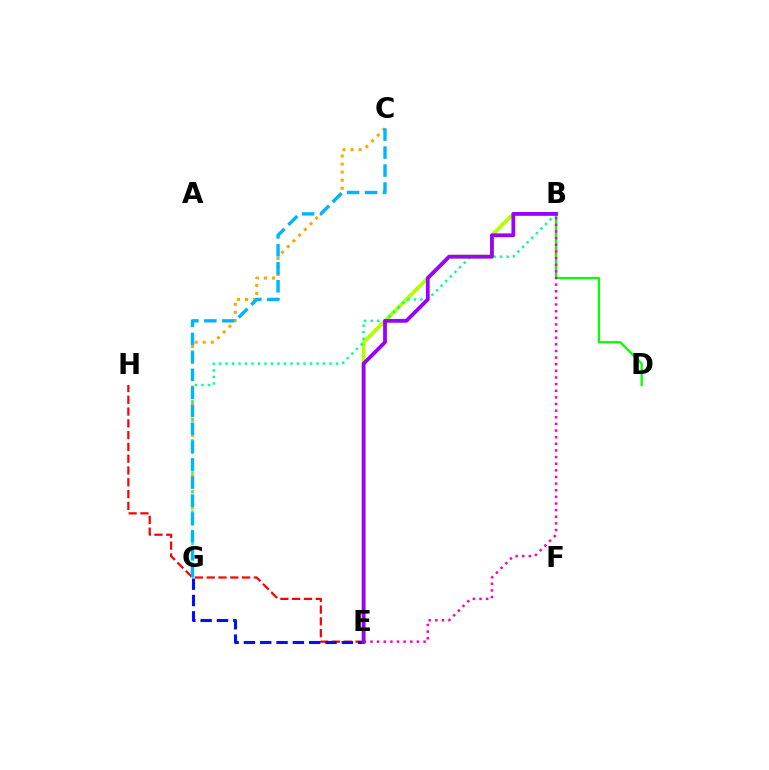{('C', 'G'): [{'color': '#ffa500', 'line_style': 'dotted', 'thickness': 2.19}, {'color': '#00b5ff', 'line_style': 'dashed', 'thickness': 2.44}], ('E', 'H'): [{'color': '#ff0000', 'line_style': 'dashed', 'thickness': 1.6}], ('B', 'E'): [{'color': '#b3ff00', 'line_style': 'solid', 'thickness': 2.71}, {'color': '#ff00bd', 'line_style': 'dotted', 'thickness': 1.8}, {'color': '#9b00ff', 'line_style': 'solid', 'thickness': 2.72}], ('E', 'G'): [{'color': '#0010ff', 'line_style': 'dashed', 'thickness': 2.22}], ('B', 'G'): [{'color': '#00ff9d', 'line_style': 'dotted', 'thickness': 1.77}], ('B', 'D'): [{'color': '#08ff00', 'line_style': 'solid', 'thickness': 1.64}]}